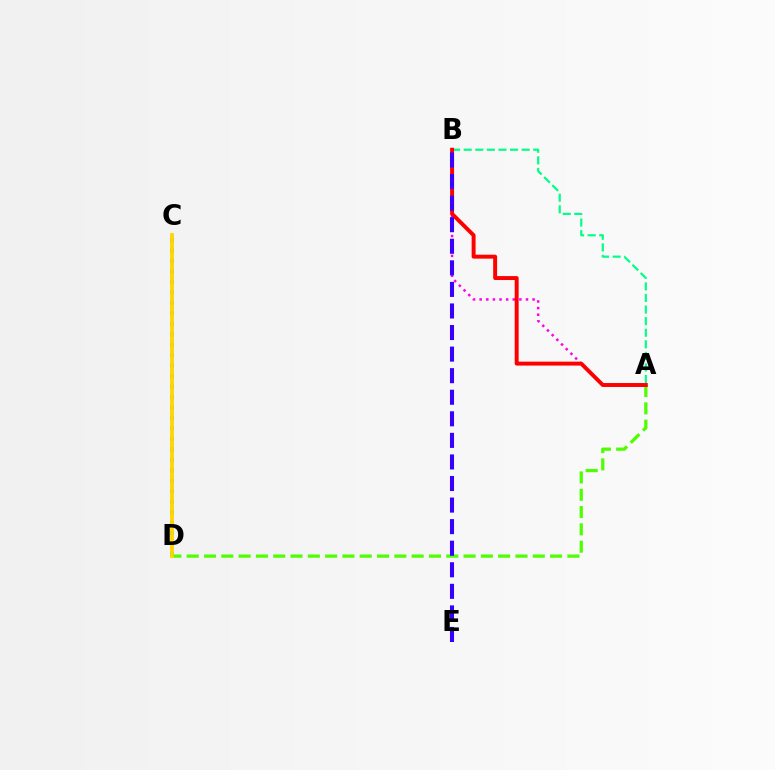{('A', 'B'): [{'color': '#ff00ed', 'line_style': 'dotted', 'thickness': 1.8}, {'color': '#00ff86', 'line_style': 'dashed', 'thickness': 1.57}, {'color': '#ff0000', 'line_style': 'solid', 'thickness': 2.83}], ('A', 'D'): [{'color': '#4fff00', 'line_style': 'dashed', 'thickness': 2.35}], ('C', 'D'): [{'color': '#009eff', 'line_style': 'dotted', 'thickness': 2.84}, {'color': '#ffd500', 'line_style': 'solid', 'thickness': 2.73}], ('B', 'E'): [{'color': '#3700ff', 'line_style': 'dashed', 'thickness': 2.93}]}